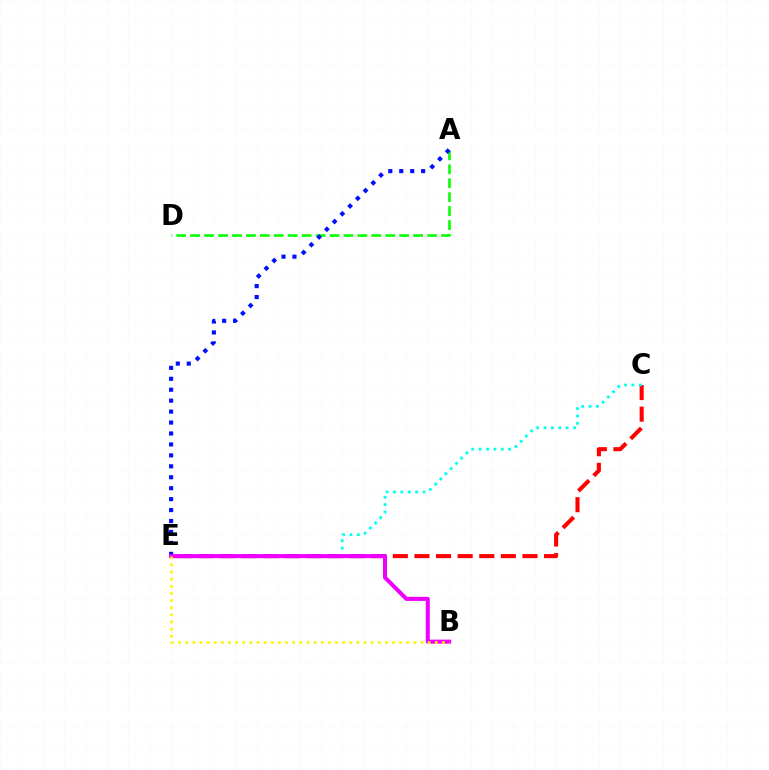{('A', 'D'): [{'color': '#08ff00', 'line_style': 'dashed', 'thickness': 1.89}], ('A', 'E'): [{'color': '#0010ff', 'line_style': 'dotted', 'thickness': 2.97}], ('C', 'E'): [{'color': '#ff0000', 'line_style': 'dashed', 'thickness': 2.94}, {'color': '#00fff6', 'line_style': 'dotted', 'thickness': 2.01}], ('B', 'E'): [{'color': '#ee00ff', 'line_style': 'solid', 'thickness': 2.92}, {'color': '#fcf500', 'line_style': 'dotted', 'thickness': 1.94}]}